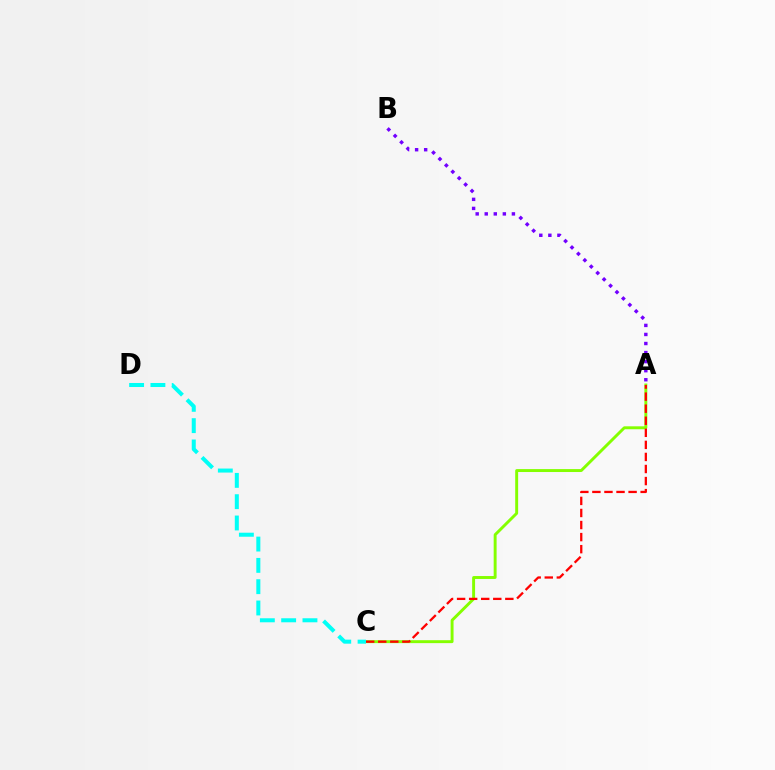{('A', 'C'): [{'color': '#84ff00', 'line_style': 'solid', 'thickness': 2.11}, {'color': '#ff0000', 'line_style': 'dashed', 'thickness': 1.64}], ('A', 'B'): [{'color': '#7200ff', 'line_style': 'dotted', 'thickness': 2.46}], ('C', 'D'): [{'color': '#00fff6', 'line_style': 'dashed', 'thickness': 2.89}]}